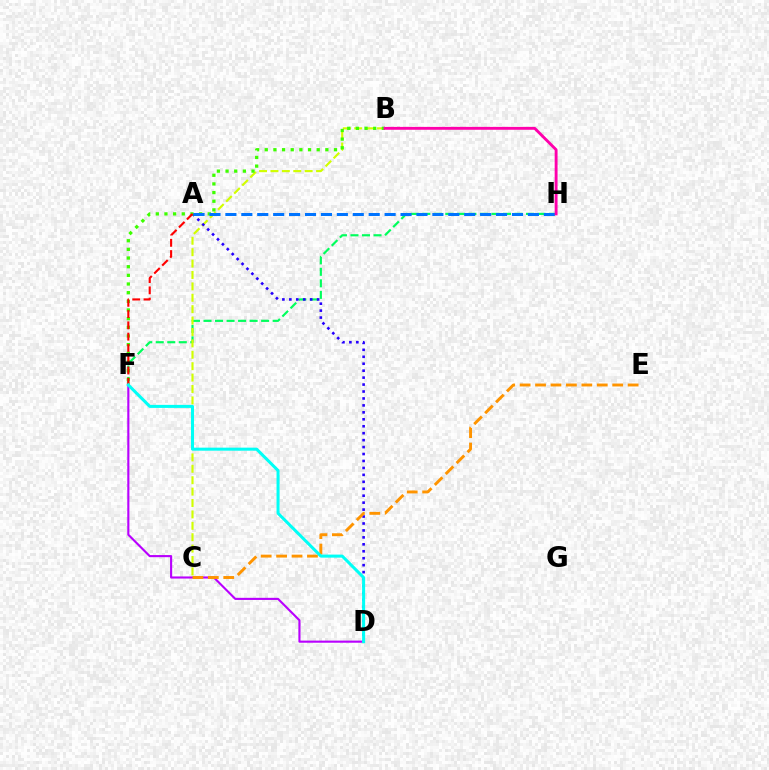{('F', 'H'): [{'color': '#00ff5c', 'line_style': 'dashed', 'thickness': 1.57}], ('B', 'C'): [{'color': '#d1ff00', 'line_style': 'dashed', 'thickness': 1.55}], ('D', 'F'): [{'color': '#b900ff', 'line_style': 'solid', 'thickness': 1.53}, {'color': '#00fff6', 'line_style': 'solid', 'thickness': 2.18}], ('A', 'D'): [{'color': '#2500ff', 'line_style': 'dotted', 'thickness': 1.89}], ('B', 'F'): [{'color': '#3dff00', 'line_style': 'dotted', 'thickness': 2.35}], ('A', 'H'): [{'color': '#0074ff', 'line_style': 'dashed', 'thickness': 2.16}], ('C', 'E'): [{'color': '#ff9400', 'line_style': 'dashed', 'thickness': 2.1}], ('B', 'H'): [{'color': '#ff00ac', 'line_style': 'solid', 'thickness': 2.07}], ('A', 'F'): [{'color': '#ff0000', 'line_style': 'dashed', 'thickness': 1.53}]}